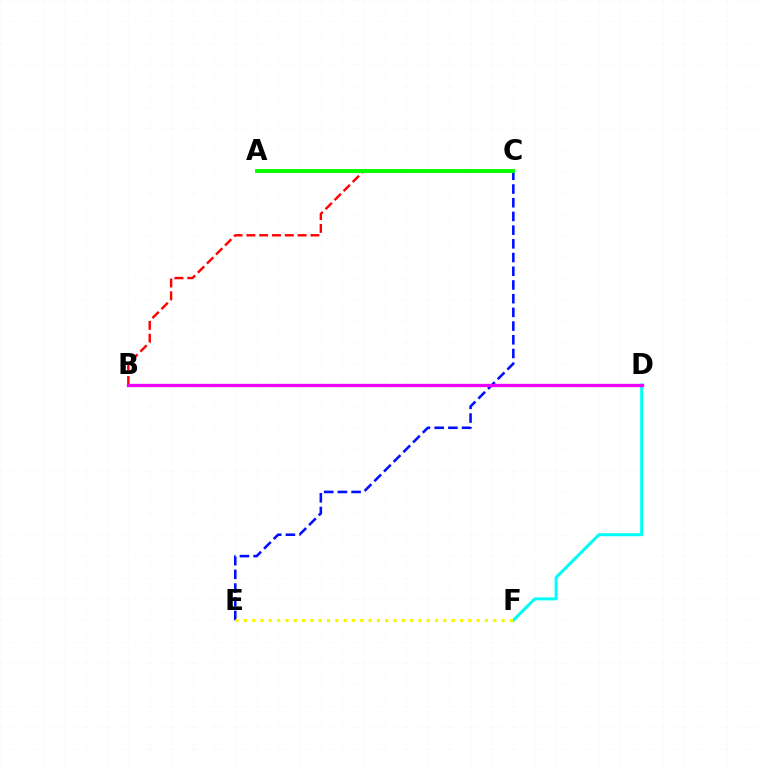{('C', 'E'): [{'color': '#0010ff', 'line_style': 'dashed', 'thickness': 1.86}], ('B', 'C'): [{'color': '#ff0000', 'line_style': 'dashed', 'thickness': 1.74}], ('D', 'F'): [{'color': '#00fff6', 'line_style': 'solid', 'thickness': 2.17}], ('E', 'F'): [{'color': '#fcf500', 'line_style': 'dotted', 'thickness': 2.26}], ('B', 'D'): [{'color': '#ee00ff', 'line_style': 'solid', 'thickness': 2.38}], ('A', 'C'): [{'color': '#08ff00', 'line_style': 'solid', 'thickness': 2.84}]}